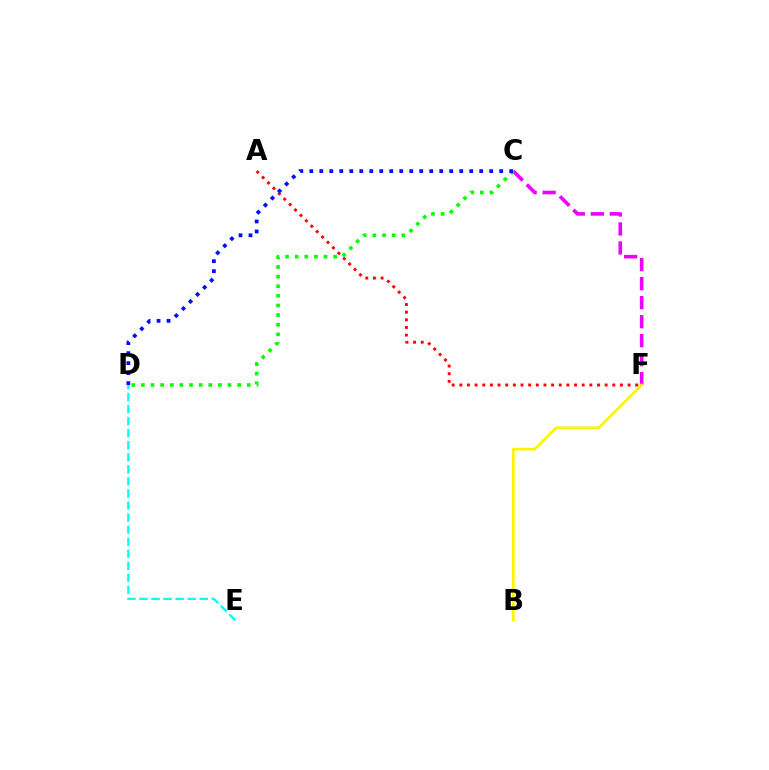{('C', 'F'): [{'color': '#ee00ff', 'line_style': 'dashed', 'thickness': 2.58}], ('D', 'E'): [{'color': '#00fff6', 'line_style': 'dashed', 'thickness': 1.64}], ('A', 'F'): [{'color': '#ff0000', 'line_style': 'dotted', 'thickness': 2.08}], ('C', 'D'): [{'color': '#08ff00', 'line_style': 'dotted', 'thickness': 2.62}, {'color': '#0010ff', 'line_style': 'dotted', 'thickness': 2.72}], ('B', 'F'): [{'color': '#fcf500', 'line_style': 'solid', 'thickness': 1.93}]}